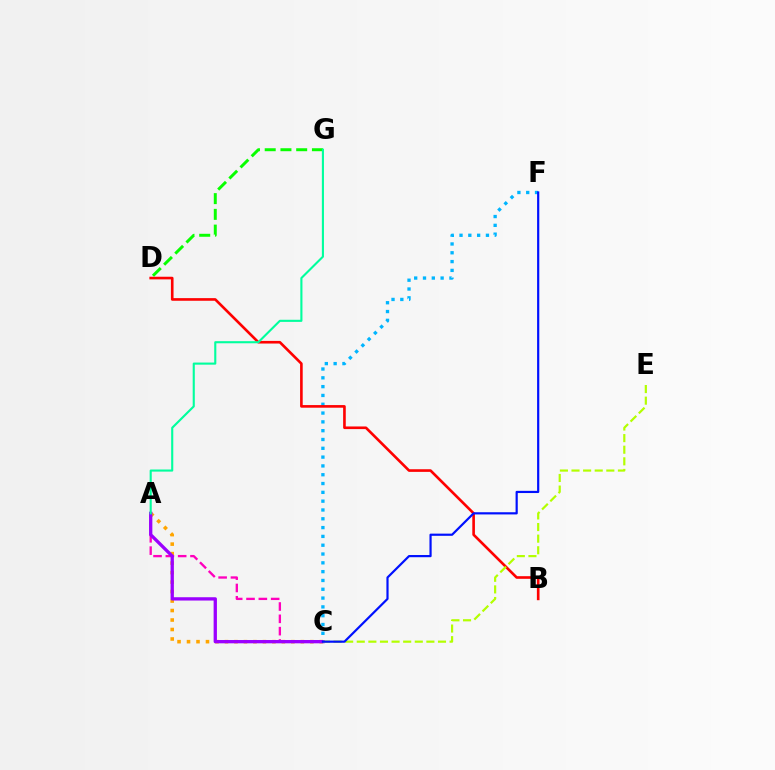{('C', 'F'): [{'color': '#00b5ff', 'line_style': 'dotted', 'thickness': 2.39}, {'color': '#0010ff', 'line_style': 'solid', 'thickness': 1.58}], ('B', 'D'): [{'color': '#ff0000', 'line_style': 'solid', 'thickness': 1.89}], ('A', 'C'): [{'color': '#ffa500', 'line_style': 'dotted', 'thickness': 2.58}, {'color': '#ff00bd', 'line_style': 'dashed', 'thickness': 1.67}, {'color': '#9b00ff', 'line_style': 'solid', 'thickness': 2.38}], ('D', 'G'): [{'color': '#08ff00', 'line_style': 'dashed', 'thickness': 2.14}], ('A', 'G'): [{'color': '#00ff9d', 'line_style': 'solid', 'thickness': 1.52}], ('C', 'E'): [{'color': '#b3ff00', 'line_style': 'dashed', 'thickness': 1.58}]}